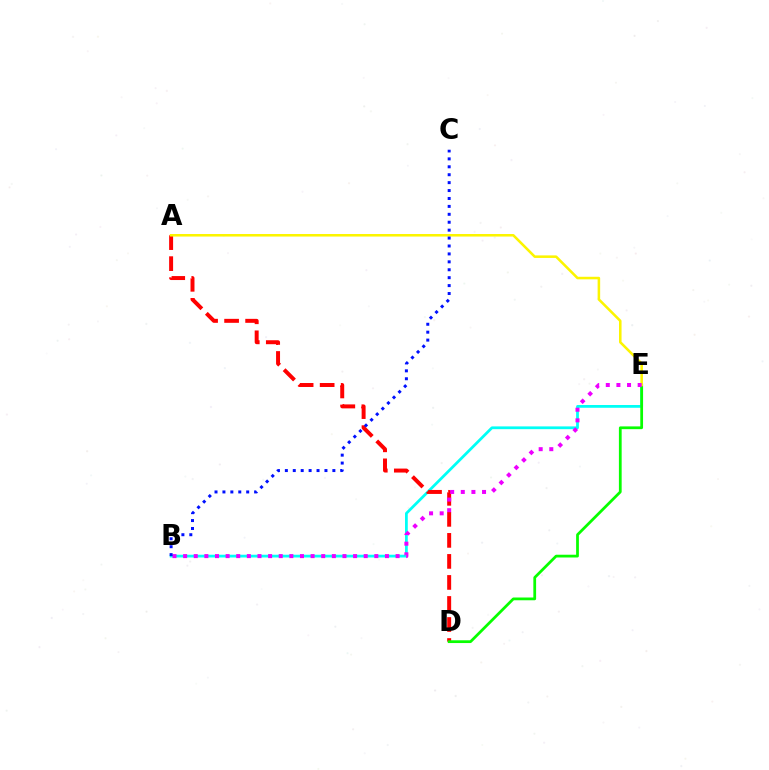{('B', 'E'): [{'color': '#00fff6', 'line_style': 'solid', 'thickness': 1.99}, {'color': '#ee00ff', 'line_style': 'dotted', 'thickness': 2.89}], ('A', 'D'): [{'color': '#ff0000', 'line_style': 'dashed', 'thickness': 2.86}], ('D', 'E'): [{'color': '#08ff00', 'line_style': 'solid', 'thickness': 1.99}], ('A', 'E'): [{'color': '#fcf500', 'line_style': 'solid', 'thickness': 1.83}], ('B', 'C'): [{'color': '#0010ff', 'line_style': 'dotted', 'thickness': 2.15}]}